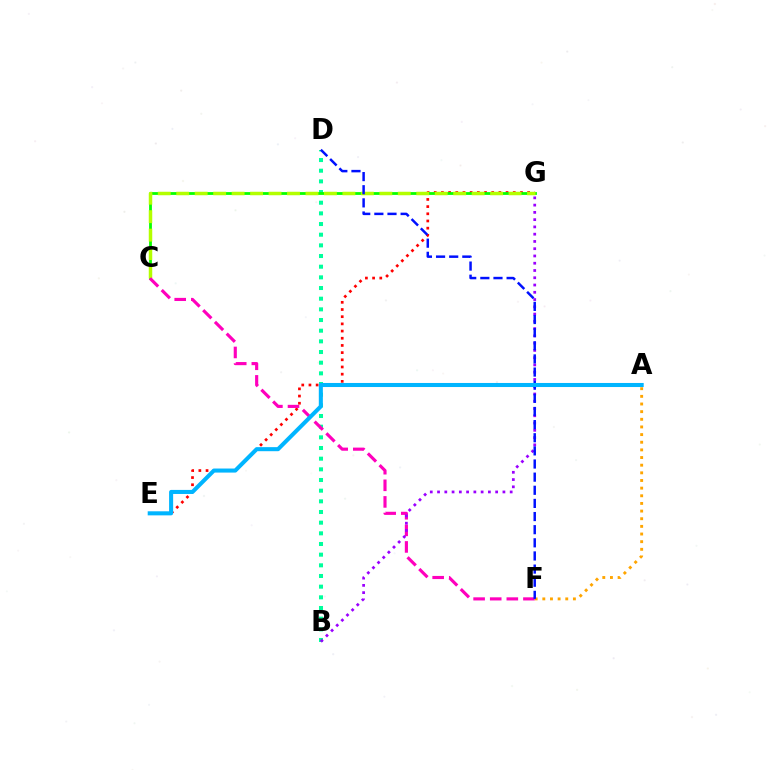{('E', 'G'): [{'color': '#ff0000', 'line_style': 'dotted', 'thickness': 1.95}], ('B', 'D'): [{'color': '#00ff9d', 'line_style': 'dotted', 'thickness': 2.9}], ('C', 'G'): [{'color': '#08ff00', 'line_style': 'solid', 'thickness': 2.01}, {'color': '#b3ff00', 'line_style': 'dashed', 'thickness': 2.51}], ('A', 'F'): [{'color': '#ffa500', 'line_style': 'dotted', 'thickness': 2.08}], ('C', 'F'): [{'color': '#ff00bd', 'line_style': 'dashed', 'thickness': 2.26}], ('B', 'G'): [{'color': '#9b00ff', 'line_style': 'dotted', 'thickness': 1.97}], ('D', 'F'): [{'color': '#0010ff', 'line_style': 'dashed', 'thickness': 1.78}], ('A', 'E'): [{'color': '#00b5ff', 'line_style': 'solid', 'thickness': 2.92}]}